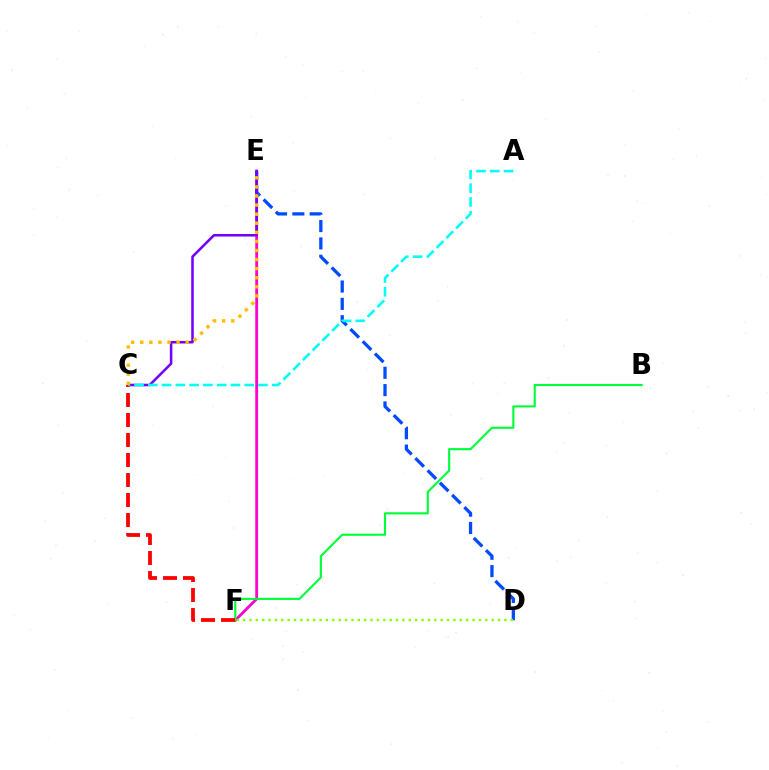{('E', 'F'): [{'color': '#ff00cf', 'line_style': 'solid', 'thickness': 2.03}], ('D', 'E'): [{'color': '#004bff', 'line_style': 'dashed', 'thickness': 2.35}], ('B', 'F'): [{'color': '#00ff39', 'line_style': 'solid', 'thickness': 1.53}], ('C', 'E'): [{'color': '#7200ff', 'line_style': 'solid', 'thickness': 1.83}, {'color': '#ffbd00', 'line_style': 'dotted', 'thickness': 2.47}], ('C', 'F'): [{'color': '#ff0000', 'line_style': 'dashed', 'thickness': 2.72}], ('A', 'C'): [{'color': '#00fff6', 'line_style': 'dashed', 'thickness': 1.87}], ('D', 'F'): [{'color': '#84ff00', 'line_style': 'dotted', 'thickness': 1.73}]}